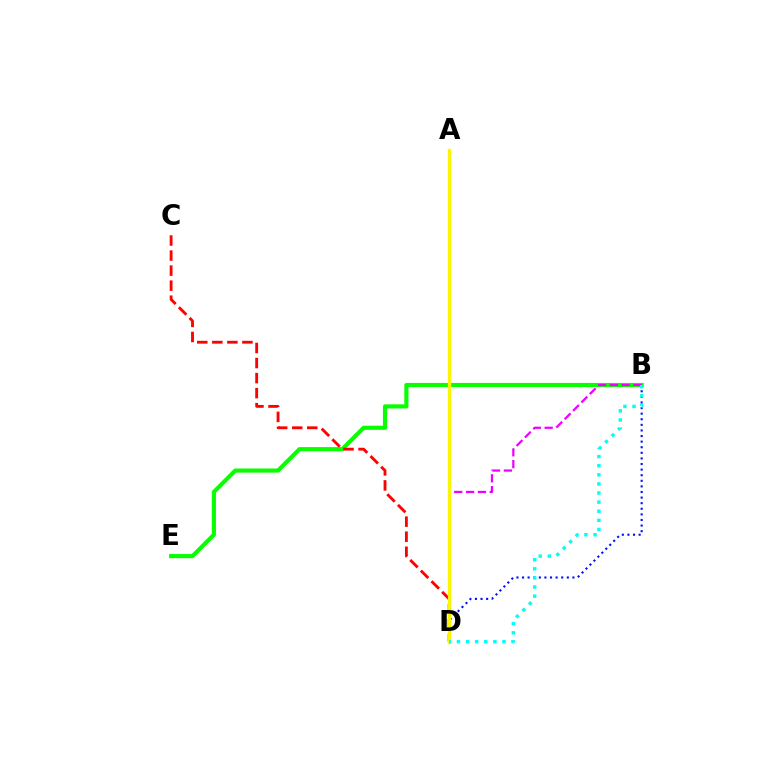{('B', 'E'): [{'color': '#08ff00', 'line_style': 'solid', 'thickness': 2.98}], ('B', 'D'): [{'color': '#ee00ff', 'line_style': 'dashed', 'thickness': 1.61}, {'color': '#0010ff', 'line_style': 'dotted', 'thickness': 1.52}, {'color': '#00fff6', 'line_style': 'dotted', 'thickness': 2.47}], ('C', 'D'): [{'color': '#ff0000', 'line_style': 'dashed', 'thickness': 2.04}], ('A', 'D'): [{'color': '#fcf500', 'line_style': 'solid', 'thickness': 2.38}]}